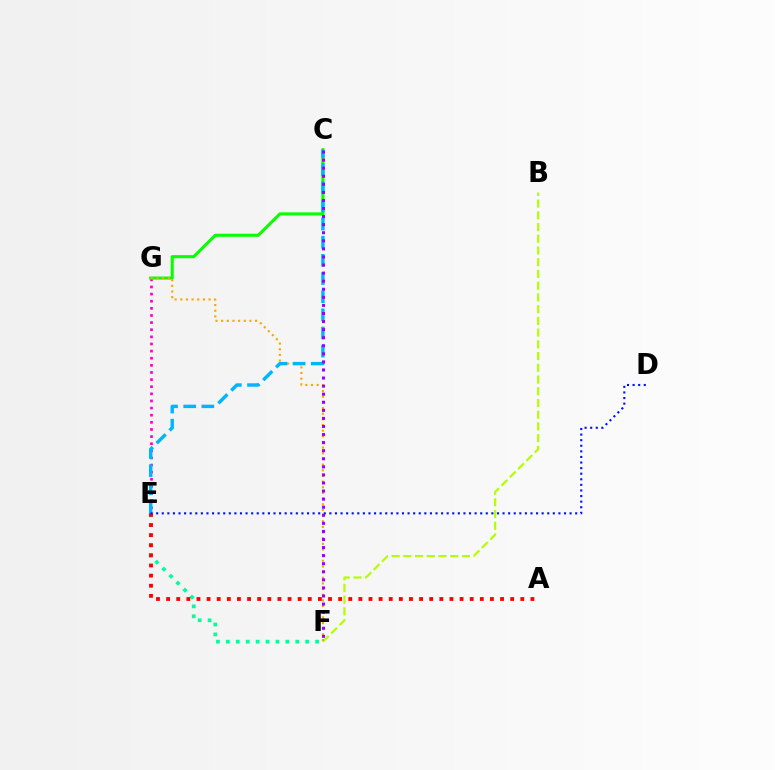{('E', 'F'): [{'color': '#00ff9d', 'line_style': 'dotted', 'thickness': 2.69}], ('E', 'G'): [{'color': '#ff00bd', 'line_style': 'dotted', 'thickness': 1.94}], ('C', 'G'): [{'color': '#08ff00', 'line_style': 'solid', 'thickness': 2.21}], ('B', 'F'): [{'color': '#b3ff00', 'line_style': 'dashed', 'thickness': 1.59}], ('F', 'G'): [{'color': '#ffa500', 'line_style': 'dotted', 'thickness': 1.54}], ('A', 'E'): [{'color': '#ff0000', 'line_style': 'dotted', 'thickness': 2.75}], ('C', 'E'): [{'color': '#00b5ff', 'line_style': 'dashed', 'thickness': 2.47}], ('C', 'F'): [{'color': '#9b00ff', 'line_style': 'dotted', 'thickness': 2.19}], ('D', 'E'): [{'color': '#0010ff', 'line_style': 'dotted', 'thickness': 1.52}]}